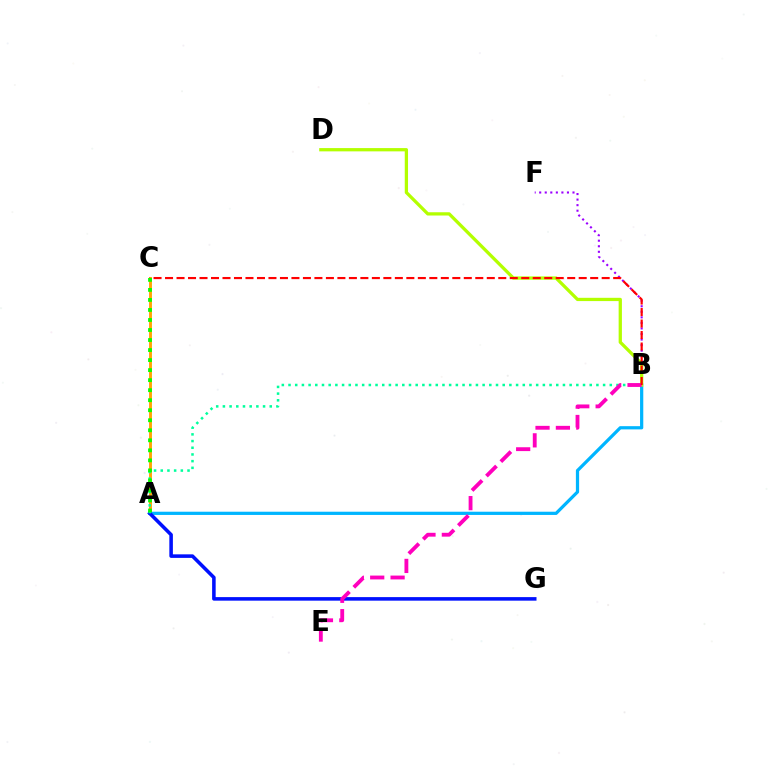{('A', 'C'): [{'color': '#ffa500', 'line_style': 'solid', 'thickness': 2.08}, {'color': '#08ff00', 'line_style': 'dotted', 'thickness': 2.72}], ('A', 'B'): [{'color': '#00b5ff', 'line_style': 'solid', 'thickness': 2.32}, {'color': '#00ff9d', 'line_style': 'dotted', 'thickness': 1.82}], ('B', 'F'): [{'color': '#9b00ff', 'line_style': 'dotted', 'thickness': 1.51}], ('A', 'G'): [{'color': '#0010ff', 'line_style': 'solid', 'thickness': 2.56}], ('B', 'D'): [{'color': '#b3ff00', 'line_style': 'solid', 'thickness': 2.36}], ('B', 'E'): [{'color': '#ff00bd', 'line_style': 'dashed', 'thickness': 2.77}], ('B', 'C'): [{'color': '#ff0000', 'line_style': 'dashed', 'thickness': 1.56}]}